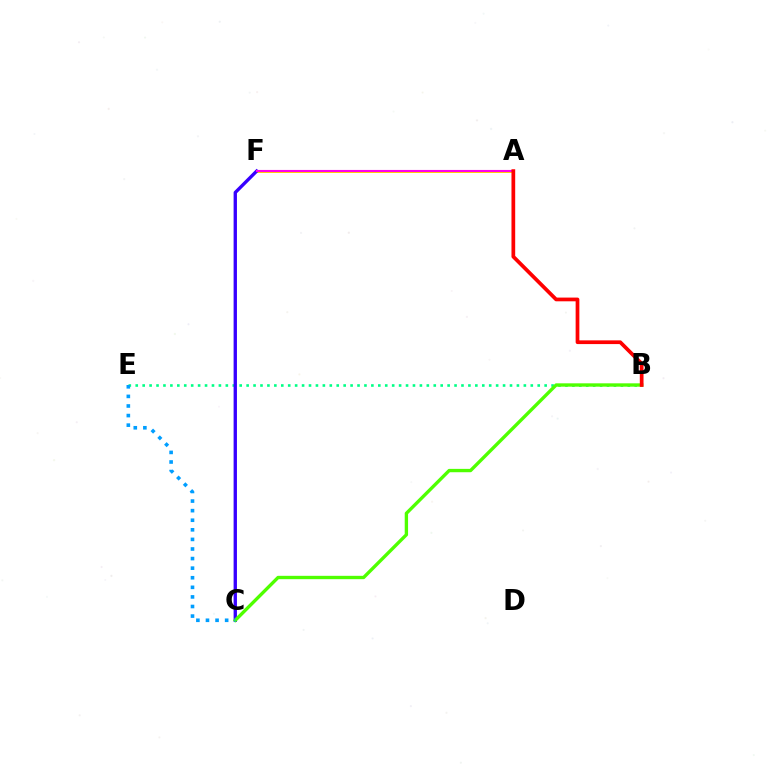{('A', 'F'): [{'color': '#ffd500', 'line_style': 'solid', 'thickness': 2.15}, {'color': '#ff00ed', 'line_style': 'solid', 'thickness': 1.52}], ('B', 'E'): [{'color': '#00ff86', 'line_style': 'dotted', 'thickness': 1.88}], ('C', 'F'): [{'color': '#3700ff', 'line_style': 'solid', 'thickness': 2.41}], ('B', 'C'): [{'color': '#4fff00', 'line_style': 'solid', 'thickness': 2.41}], ('A', 'B'): [{'color': '#ff0000', 'line_style': 'solid', 'thickness': 2.68}], ('C', 'E'): [{'color': '#009eff', 'line_style': 'dotted', 'thickness': 2.6}]}